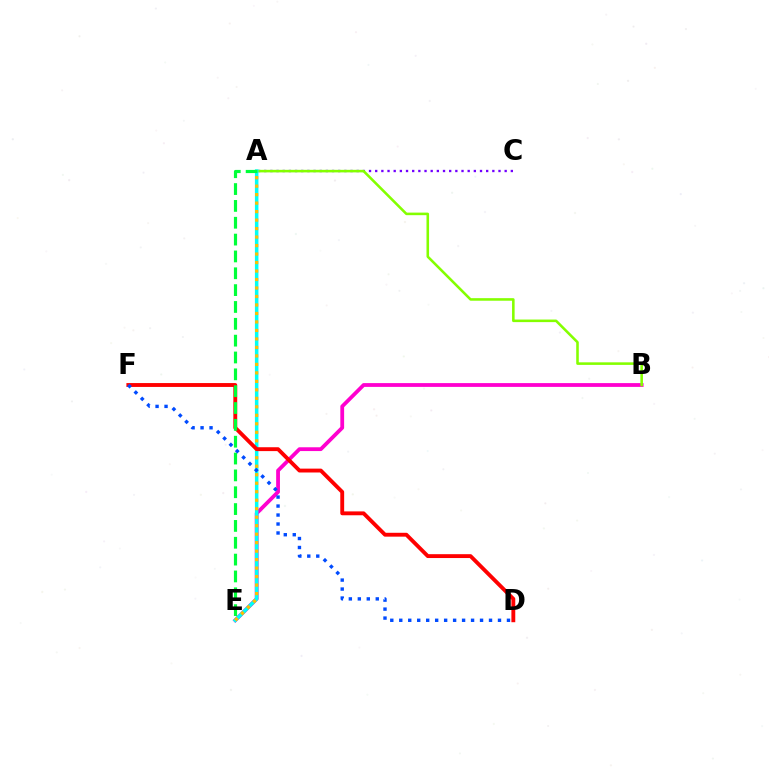{('B', 'E'): [{'color': '#ff00cf', 'line_style': 'solid', 'thickness': 2.73}], ('A', 'C'): [{'color': '#7200ff', 'line_style': 'dotted', 'thickness': 1.68}], ('A', 'B'): [{'color': '#84ff00', 'line_style': 'solid', 'thickness': 1.85}], ('A', 'E'): [{'color': '#00fff6', 'line_style': 'solid', 'thickness': 2.54}, {'color': '#ffbd00', 'line_style': 'dotted', 'thickness': 2.31}, {'color': '#00ff39', 'line_style': 'dashed', 'thickness': 2.29}], ('D', 'F'): [{'color': '#ff0000', 'line_style': 'solid', 'thickness': 2.78}, {'color': '#004bff', 'line_style': 'dotted', 'thickness': 2.44}]}